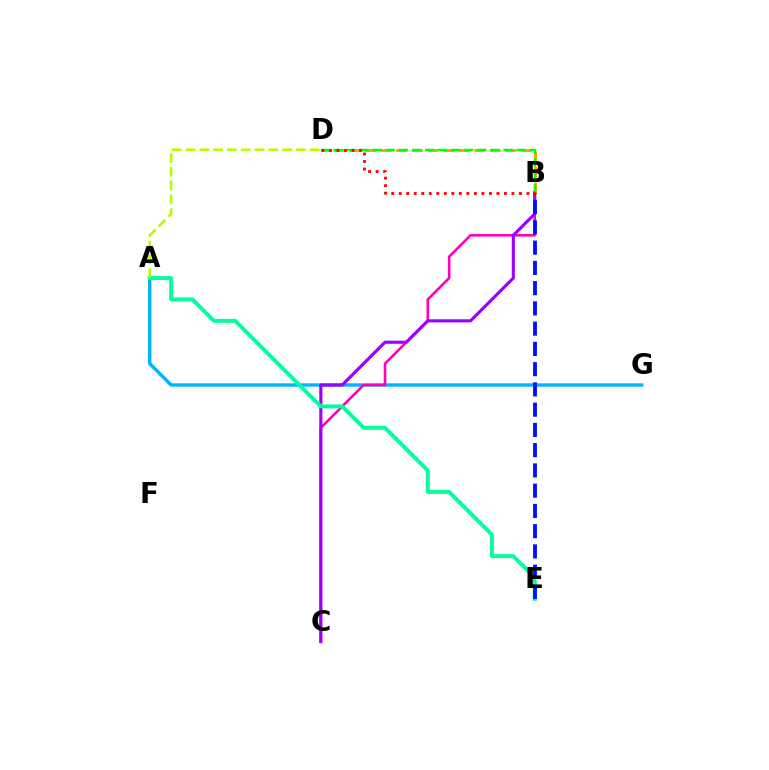{('A', 'G'): [{'color': '#00b5ff', 'line_style': 'solid', 'thickness': 2.44}], ('B', 'C'): [{'color': '#ff00bd', 'line_style': 'solid', 'thickness': 1.87}, {'color': '#9b00ff', 'line_style': 'solid', 'thickness': 2.25}], ('B', 'D'): [{'color': '#ffa500', 'line_style': 'dashed', 'thickness': 2.12}, {'color': '#08ff00', 'line_style': 'dashed', 'thickness': 1.78}, {'color': '#ff0000', 'line_style': 'dotted', 'thickness': 2.04}], ('A', 'E'): [{'color': '#00ff9d', 'line_style': 'solid', 'thickness': 2.82}], ('B', 'E'): [{'color': '#0010ff', 'line_style': 'dashed', 'thickness': 2.75}], ('A', 'D'): [{'color': '#b3ff00', 'line_style': 'dashed', 'thickness': 1.87}]}